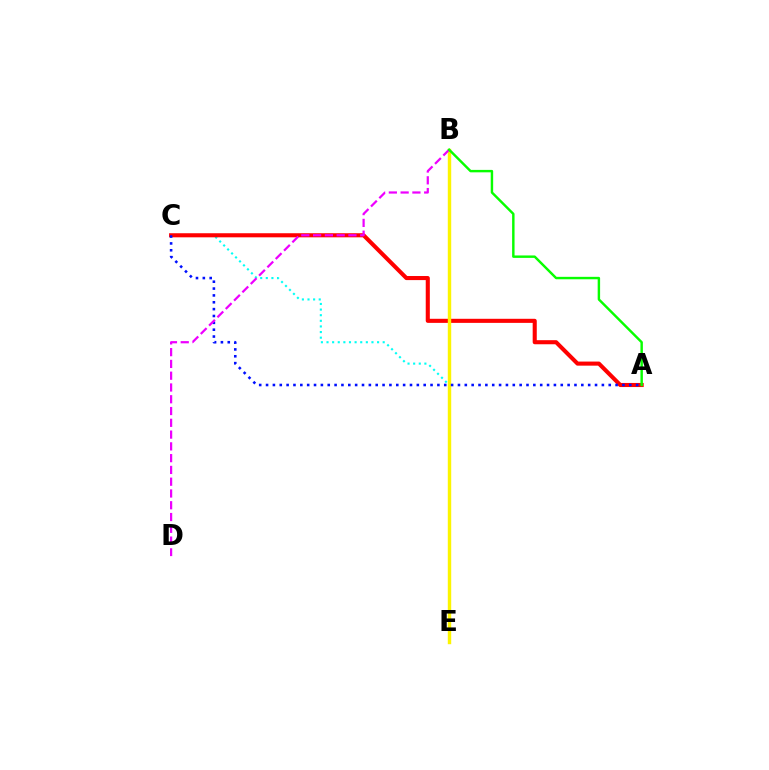{('C', 'E'): [{'color': '#00fff6', 'line_style': 'dotted', 'thickness': 1.53}], ('A', 'C'): [{'color': '#ff0000', 'line_style': 'solid', 'thickness': 2.94}, {'color': '#0010ff', 'line_style': 'dotted', 'thickness': 1.86}], ('B', 'E'): [{'color': '#fcf500', 'line_style': 'solid', 'thickness': 2.46}], ('B', 'D'): [{'color': '#ee00ff', 'line_style': 'dashed', 'thickness': 1.6}], ('A', 'B'): [{'color': '#08ff00', 'line_style': 'solid', 'thickness': 1.75}]}